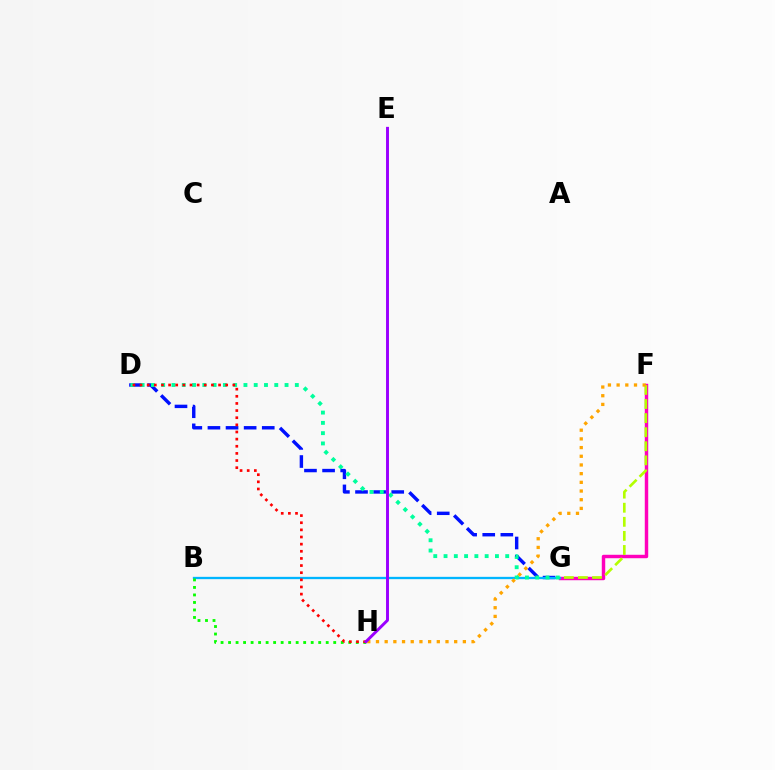{('D', 'G'): [{'color': '#0010ff', 'line_style': 'dashed', 'thickness': 2.46}, {'color': '#00ff9d', 'line_style': 'dotted', 'thickness': 2.79}], ('F', 'G'): [{'color': '#ff00bd', 'line_style': 'solid', 'thickness': 2.47}, {'color': '#b3ff00', 'line_style': 'dashed', 'thickness': 1.91}], ('B', 'G'): [{'color': '#00b5ff', 'line_style': 'solid', 'thickness': 1.66}], ('B', 'H'): [{'color': '#08ff00', 'line_style': 'dotted', 'thickness': 2.04}], ('D', 'H'): [{'color': '#ff0000', 'line_style': 'dotted', 'thickness': 1.94}], ('F', 'H'): [{'color': '#ffa500', 'line_style': 'dotted', 'thickness': 2.36}], ('E', 'H'): [{'color': '#9b00ff', 'line_style': 'solid', 'thickness': 2.12}]}